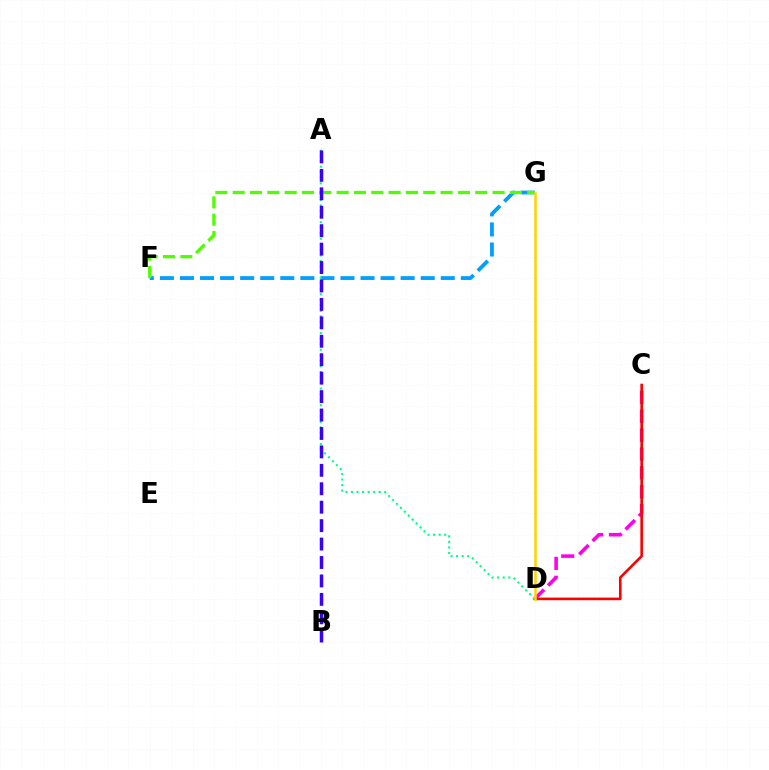{('F', 'G'): [{'color': '#009eff', 'line_style': 'dashed', 'thickness': 2.73}, {'color': '#4fff00', 'line_style': 'dashed', 'thickness': 2.35}], ('C', 'D'): [{'color': '#ff00ed', 'line_style': 'dashed', 'thickness': 2.56}, {'color': '#ff0000', 'line_style': 'solid', 'thickness': 1.87}], ('A', 'D'): [{'color': '#00ff86', 'line_style': 'dotted', 'thickness': 1.51}], ('A', 'B'): [{'color': '#3700ff', 'line_style': 'dashed', 'thickness': 2.5}], ('D', 'G'): [{'color': '#ffd500', 'line_style': 'solid', 'thickness': 1.82}]}